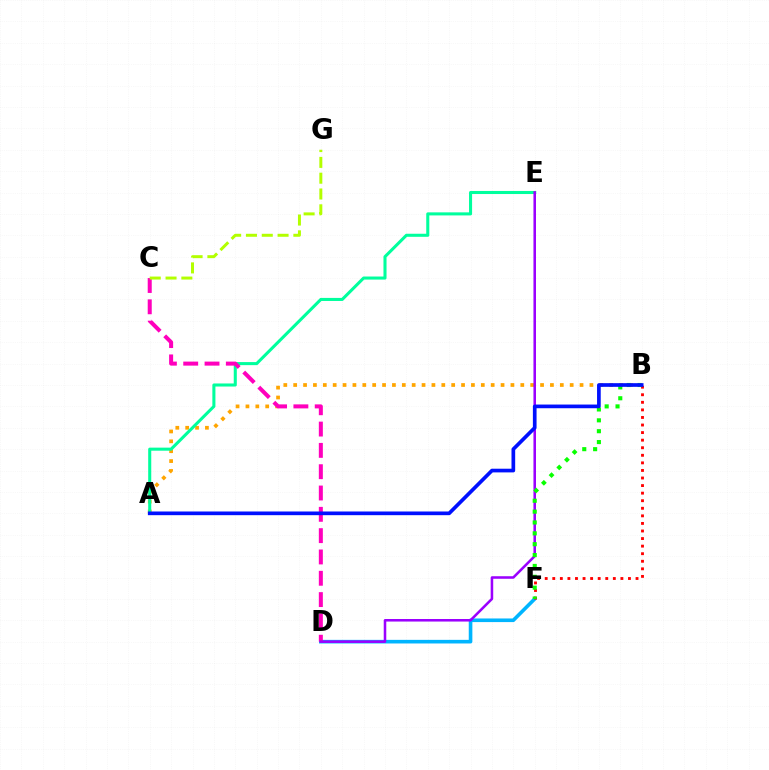{('A', 'B'): [{'color': '#ffa500', 'line_style': 'dotted', 'thickness': 2.68}, {'color': '#0010ff', 'line_style': 'solid', 'thickness': 2.65}], ('A', 'E'): [{'color': '#00ff9d', 'line_style': 'solid', 'thickness': 2.2}], ('D', 'F'): [{'color': '#00b5ff', 'line_style': 'solid', 'thickness': 2.6}], ('C', 'D'): [{'color': '#ff00bd', 'line_style': 'dashed', 'thickness': 2.9}], ('D', 'E'): [{'color': '#9b00ff', 'line_style': 'solid', 'thickness': 1.83}], ('B', 'F'): [{'color': '#ff0000', 'line_style': 'dotted', 'thickness': 2.06}, {'color': '#08ff00', 'line_style': 'dotted', 'thickness': 2.95}], ('C', 'G'): [{'color': '#b3ff00', 'line_style': 'dashed', 'thickness': 2.15}]}